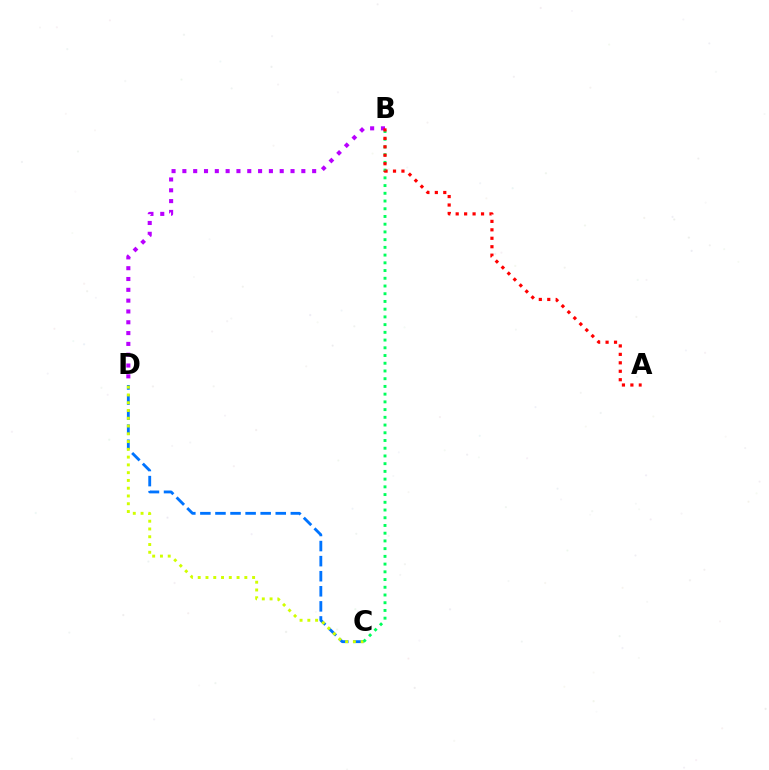{('C', 'D'): [{'color': '#0074ff', 'line_style': 'dashed', 'thickness': 2.05}, {'color': '#d1ff00', 'line_style': 'dotted', 'thickness': 2.11}], ('B', 'C'): [{'color': '#00ff5c', 'line_style': 'dotted', 'thickness': 2.1}], ('B', 'D'): [{'color': '#b900ff', 'line_style': 'dotted', 'thickness': 2.94}], ('A', 'B'): [{'color': '#ff0000', 'line_style': 'dotted', 'thickness': 2.3}]}